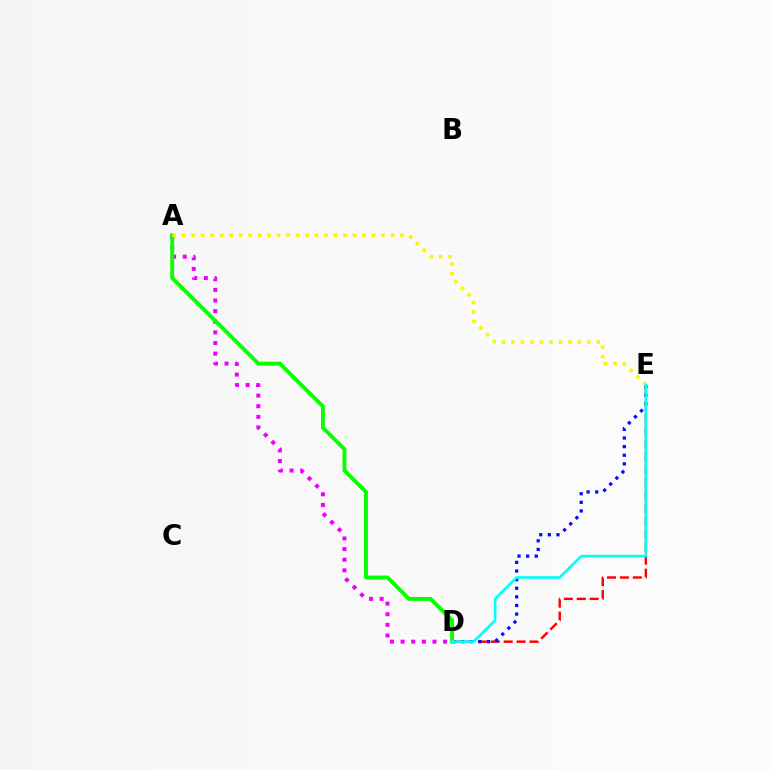{('A', 'D'): [{'color': '#ee00ff', 'line_style': 'dotted', 'thickness': 2.89}, {'color': '#08ff00', 'line_style': 'solid', 'thickness': 2.79}], ('D', 'E'): [{'color': '#ff0000', 'line_style': 'dashed', 'thickness': 1.75}, {'color': '#0010ff', 'line_style': 'dotted', 'thickness': 2.34}, {'color': '#00fff6', 'line_style': 'solid', 'thickness': 1.88}], ('A', 'E'): [{'color': '#fcf500', 'line_style': 'dotted', 'thickness': 2.58}]}